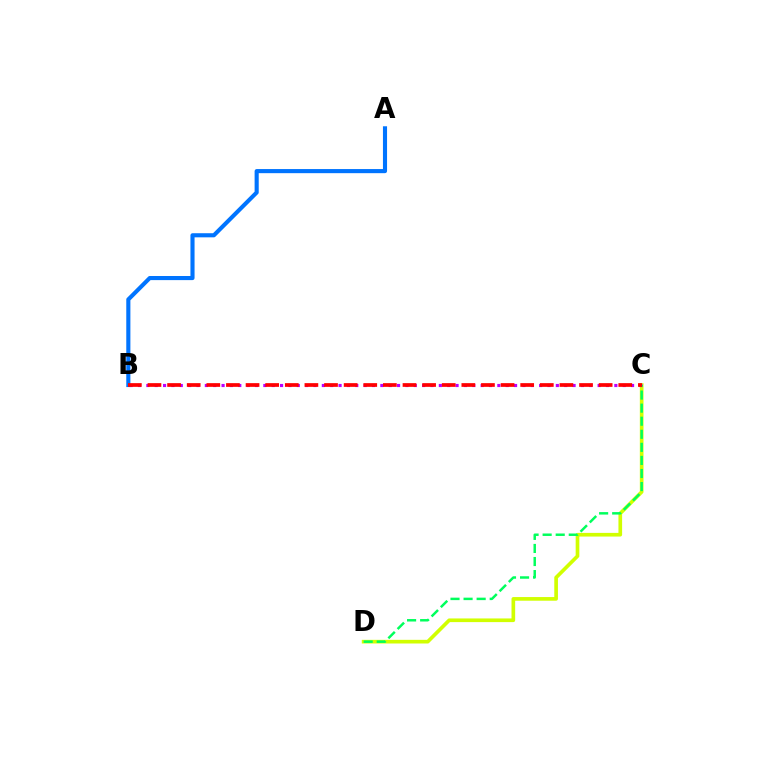{('C', 'D'): [{'color': '#d1ff00', 'line_style': 'solid', 'thickness': 2.64}, {'color': '#00ff5c', 'line_style': 'dashed', 'thickness': 1.78}], ('B', 'C'): [{'color': '#b900ff', 'line_style': 'dotted', 'thickness': 2.27}, {'color': '#ff0000', 'line_style': 'dashed', 'thickness': 2.66}], ('A', 'B'): [{'color': '#0074ff', 'line_style': 'solid', 'thickness': 2.96}]}